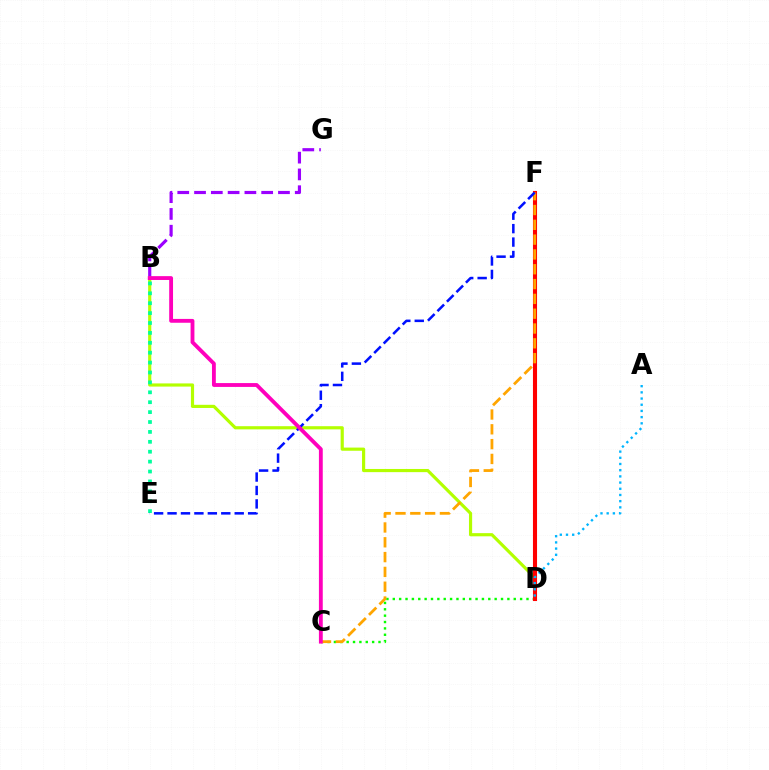{('B', 'G'): [{'color': '#9b00ff', 'line_style': 'dashed', 'thickness': 2.28}], ('B', 'D'): [{'color': '#b3ff00', 'line_style': 'solid', 'thickness': 2.28}], ('B', 'E'): [{'color': '#00ff9d', 'line_style': 'dotted', 'thickness': 2.69}], ('C', 'D'): [{'color': '#08ff00', 'line_style': 'dotted', 'thickness': 1.73}], ('D', 'F'): [{'color': '#ff0000', 'line_style': 'solid', 'thickness': 2.94}], ('C', 'F'): [{'color': '#ffa500', 'line_style': 'dashed', 'thickness': 2.01}], ('A', 'D'): [{'color': '#00b5ff', 'line_style': 'dotted', 'thickness': 1.68}], ('E', 'F'): [{'color': '#0010ff', 'line_style': 'dashed', 'thickness': 1.83}], ('B', 'C'): [{'color': '#ff00bd', 'line_style': 'solid', 'thickness': 2.77}]}